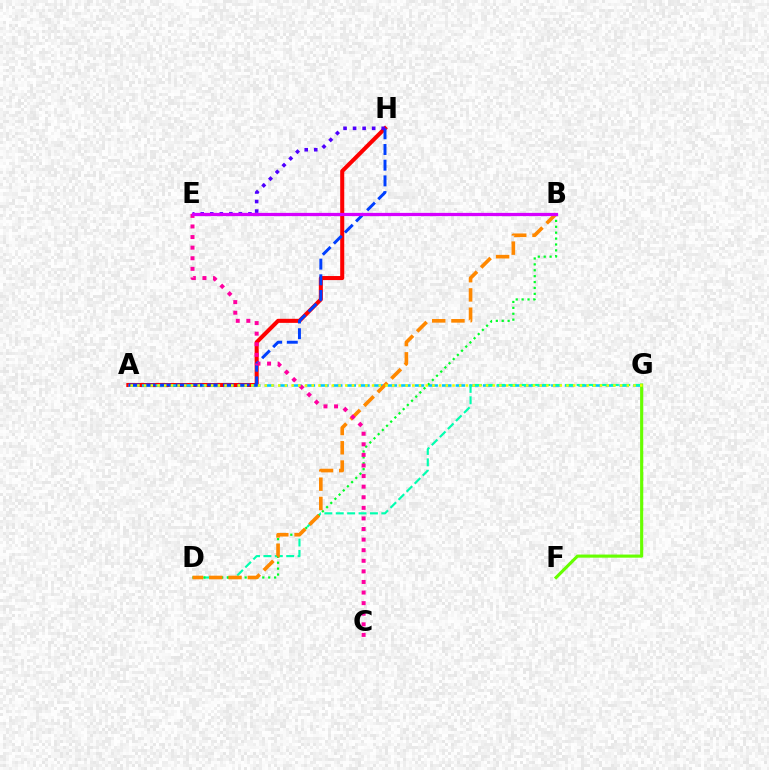{('A', 'H'): [{'color': '#ff0000', 'line_style': 'solid', 'thickness': 2.92}, {'color': '#003fff', 'line_style': 'dashed', 'thickness': 2.13}], ('A', 'G'): [{'color': '#00c7ff', 'line_style': 'dashed', 'thickness': 1.85}, {'color': '#eeff00', 'line_style': 'dotted', 'thickness': 1.82}], ('D', 'G'): [{'color': '#00ffaf', 'line_style': 'dashed', 'thickness': 1.55}], ('B', 'D'): [{'color': '#00ff27', 'line_style': 'dotted', 'thickness': 1.6}, {'color': '#ff8800', 'line_style': 'dashed', 'thickness': 2.62}], ('F', 'G'): [{'color': '#66ff00', 'line_style': 'solid', 'thickness': 2.25}], ('E', 'H'): [{'color': '#4f00ff', 'line_style': 'dotted', 'thickness': 2.59}], ('C', 'E'): [{'color': '#ff00a0', 'line_style': 'dotted', 'thickness': 2.88}], ('B', 'E'): [{'color': '#d600ff', 'line_style': 'solid', 'thickness': 2.33}]}